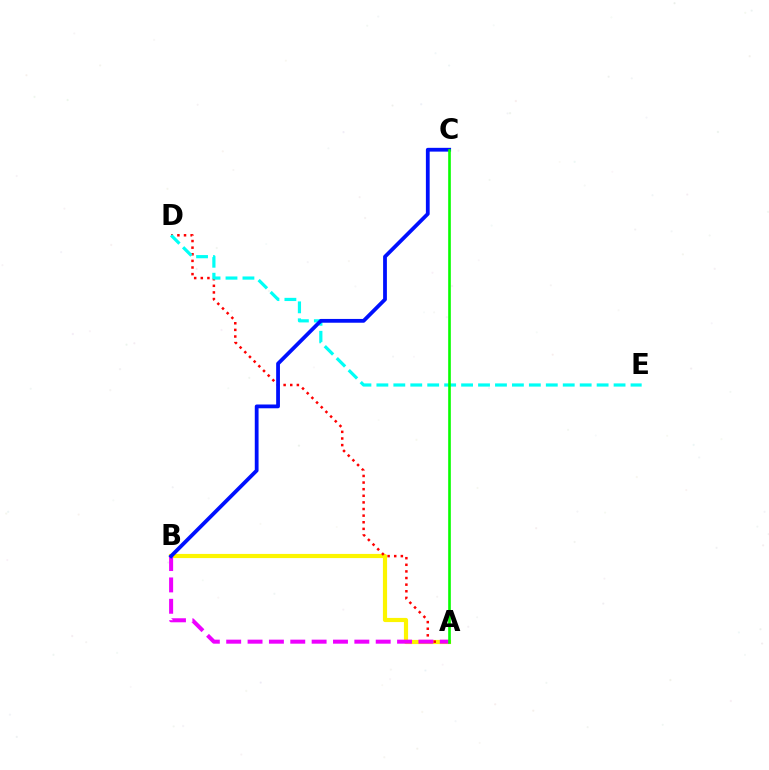{('A', 'B'): [{'color': '#fcf500', 'line_style': 'solid', 'thickness': 2.99}, {'color': '#ee00ff', 'line_style': 'dashed', 'thickness': 2.9}], ('A', 'D'): [{'color': '#ff0000', 'line_style': 'dotted', 'thickness': 1.8}], ('D', 'E'): [{'color': '#00fff6', 'line_style': 'dashed', 'thickness': 2.3}], ('B', 'C'): [{'color': '#0010ff', 'line_style': 'solid', 'thickness': 2.72}], ('A', 'C'): [{'color': '#08ff00', 'line_style': 'solid', 'thickness': 1.9}]}